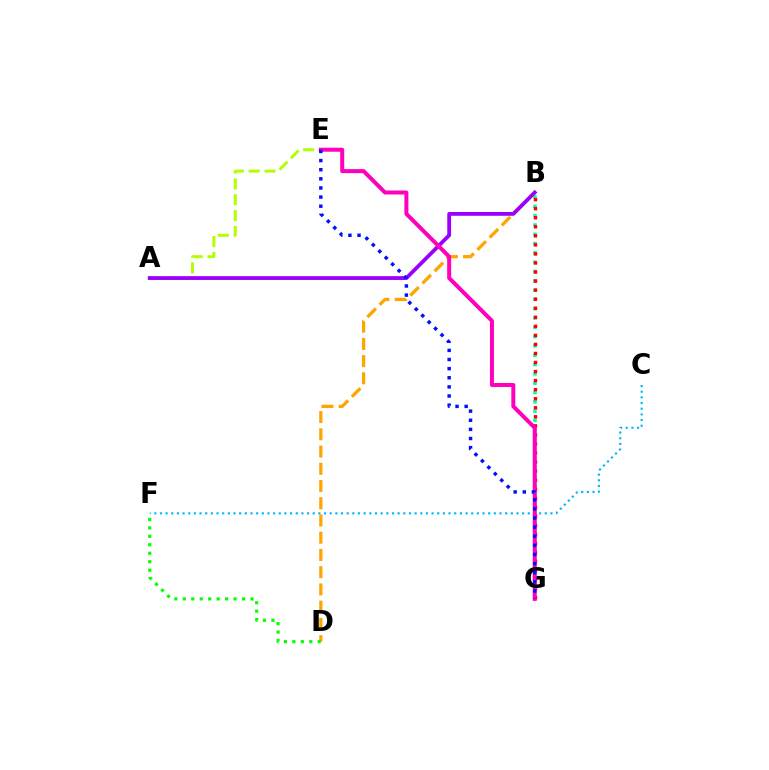{('B', 'D'): [{'color': '#ffa500', 'line_style': 'dashed', 'thickness': 2.34}], ('A', 'E'): [{'color': '#b3ff00', 'line_style': 'dashed', 'thickness': 2.15}], ('B', 'G'): [{'color': '#00ff9d', 'line_style': 'dotted', 'thickness': 2.53}, {'color': '#ff0000', 'line_style': 'dotted', 'thickness': 2.46}], ('C', 'F'): [{'color': '#00b5ff', 'line_style': 'dotted', 'thickness': 1.54}], ('A', 'B'): [{'color': '#9b00ff', 'line_style': 'solid', 'thickness': 2.74}], ('D', 'F'): [{'color': '#08ff00', 'line_style': 'dotted', 'thickness': 2.3}], ('E', 'G'): [{'color': '#ff00bd', 'line_style': 'solid', 'thickness': 2.88}, {'color': '#0010ff', 'line_style': 'dotted', 'thickness': 2.48}]}